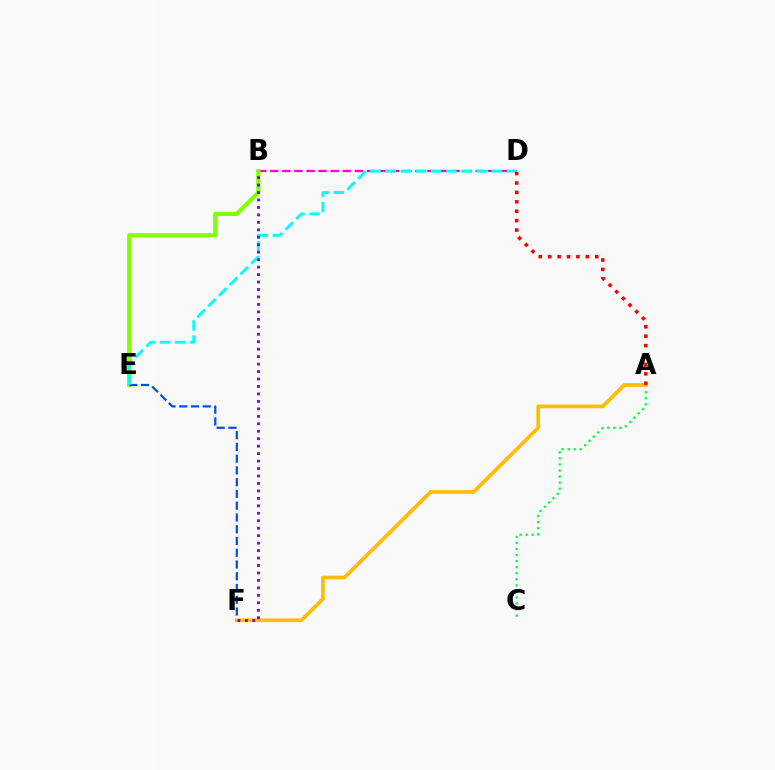{('A', 'C'): [{'color': '#00ff39', 'line_style': 'dotted', 'thickness': 1.65}], ('B', 'D'): [{'color': '#ff00cf', 'line_style': 'dashed', 'thickness': 1.64}], ('B', 'E'): [{'color': '#84ff00', 'line_style': 'solid', 'thickness': 3.0}], ('E', 'F'): [{'color': '#004bff', 'line_style': 'dashed', 'thickness': 1.6}], ('A', 'F'): [{'color': '#ffbd00', 'line_style': 'solid', 'thickness': 2.65}], ('D', 'E'): [{'color': '#00fff6', 'line_style': 'dashed', 'thickness': 2.06}], ('A', 'D'): [{'color': '#ff0000', 'line_style': 'dotted', 'thickness': 2.56}], ('B', 'F'): [{'color': '#7200ff', 'line_style': 'dotted', 'thickness': 2.03}]}